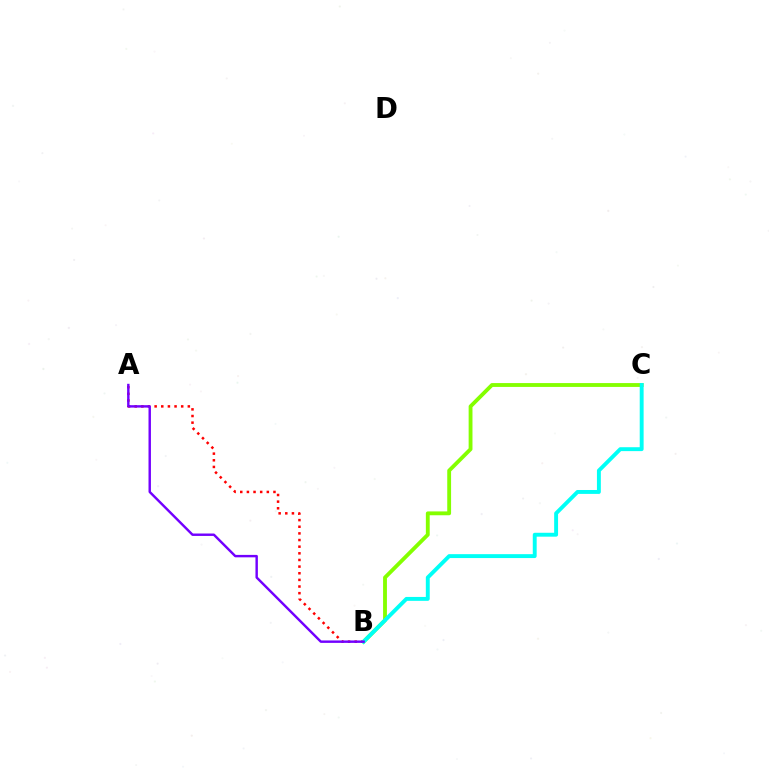{('A', 'B'): [{'color': '#ff0000', 'line_style': 'dotted', 'thickness': 1.8}, {'color': '#7200ff', 'line_style': 'solid', 'thickness': 1.75}], ('B', 'C'): [{'color': '#84ff00', 'line_style': 'solid', 'thickness': 2.77}, {'color': '#00fff6', 'line_style': 'solid', 'thickness': 2.81}]}